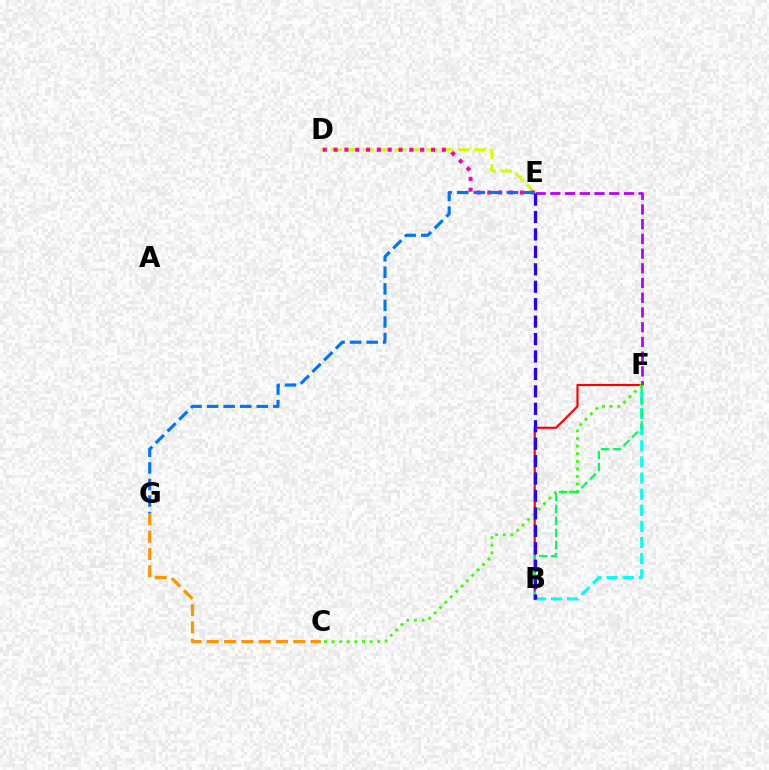{('B', 'F'): [{'color': '#00fff6', 'line_style': 'dashed', 'thickness': 2.19}, {'color': '#ff0000', 'line_style': 'solid', 'thickness': 1.55}, {'color': '#00ff5c', 'line_style': 'dashed', 'thickness': 1.63}], ('D', 'E'): [{'color': '#d1ff00', 'line_style': 'dashed', 'thickness': 2.16}, {'color': '#ff00ac', 'line_style': 'dotted', 'thickness': 2.94}], ('E', 'F'): [{'color': '#b900ff', 'line_style': 'dashed', 'thickness': 2.0}], ('C', 'G'): [{'color': '#ff9400', 'line_style': 'dashed', 'thickness': 2.35}], ('C', 'F'): [{'color': '#3dff00', 'line_style': 'dotted', 'thickness': 2.06}], ('B', 'E'): [{'color': '#2500ff', 'line_style': 'dashed', 'thickness': 2.37}], ('E', 'G'): [{'color': '#0074ff', 'line_style': 'dashed', 'thickness': 2.25}]}